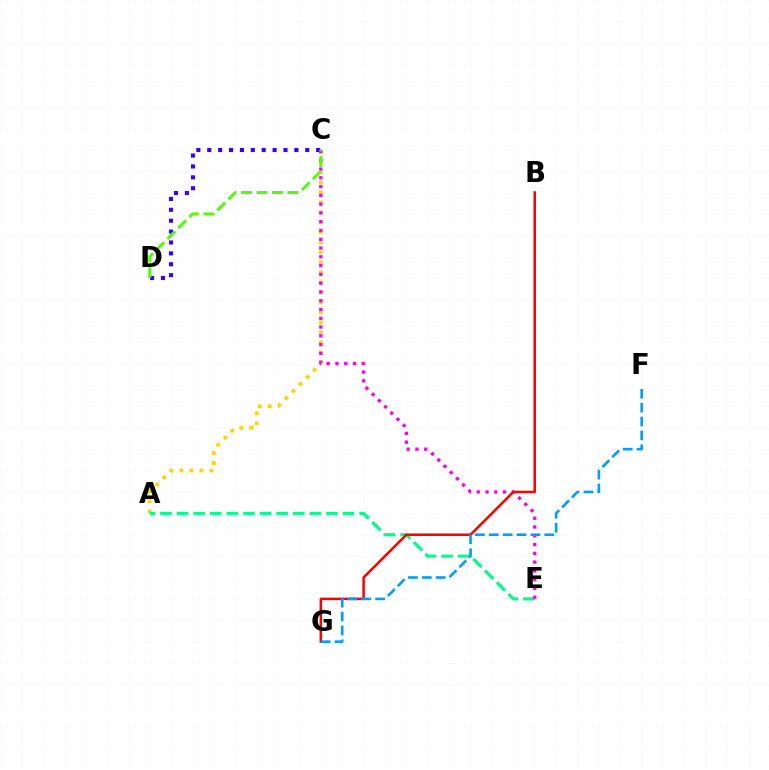{('A', 'C'): [{'color': '#ffd500', 'line_style': 'dotted', 'thickness': 2.72}], ('A', 'E'): [{'color': '#00ff86', 'line_style': 'dashed', 'thickness': 2.26}], ('C', 'D'): [{'color': '#3700ff', 'line_style': 'dotted', 'thickness': 2.96}, {'color': '#4fff00', 'line_style': 'dashed', 'thickness': 2.1}], ('C', 'E'): [{'color': '#ff00ed', 'line_style': 'dotted', 'thickness': 2.39}], ('B', 'G'): [{'color': '#ff0000', 'line_style': 'solid', 'thickness': 1.82}], ('F', 'G'): [{'color': '#009eff', 'line_style': 'dashed', 'thickness': 1.89}]}